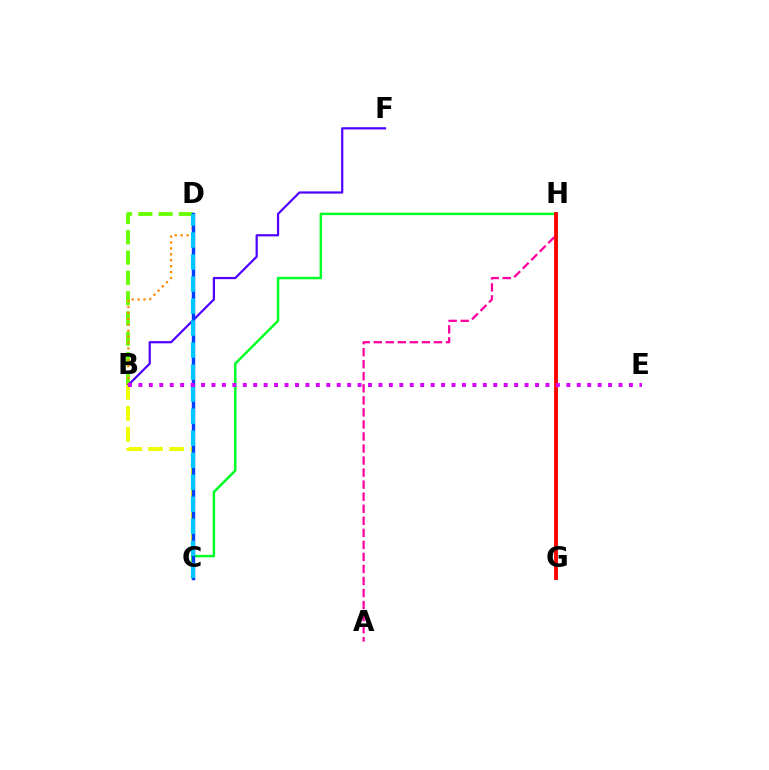{('B', 'D'): [{'color': '#66ff00', 'line_style': 'dashed', 'thickness': 2.76}, {'color': '#ff8800', 'line_style': 'dotted', 'thickness': 1.61}], ('A', 'H'): [{'color': '#ff00a0', 'line_style': 'dashed', 'thickness': 1.64}], ('B', 'F'): [{'color': '#4f00ff', 'line_style': 'solid', 'thickness': 1.59}], ('G', 'H'): [{'color': '#00ffaf', 'line_style': 'solid', 'thickness': 2.26}, {'color': '#ff0000', 'line_style': 'solid', 'thickness': 2.75}], ('B', 'C'): [{'color': '#eeff00', 'line_style': 'dashed', 'thickness': 2.86}], ('C', 'H'): [{'color': '#00ff27', 'line_style': 'solid', 'thickness': 1.78}], ('C', 'D'): [{'color': '#003fff', 'line_style': 'solid', 'thickness': 2.45}, {'color': '#00c7ff', 'line_style': 'dashed', 'thickness': 2.99}], ('B', 'E'): [{'color': '#d600ff', 'line_style': 'dotted', 'thickness': 2.84}]}